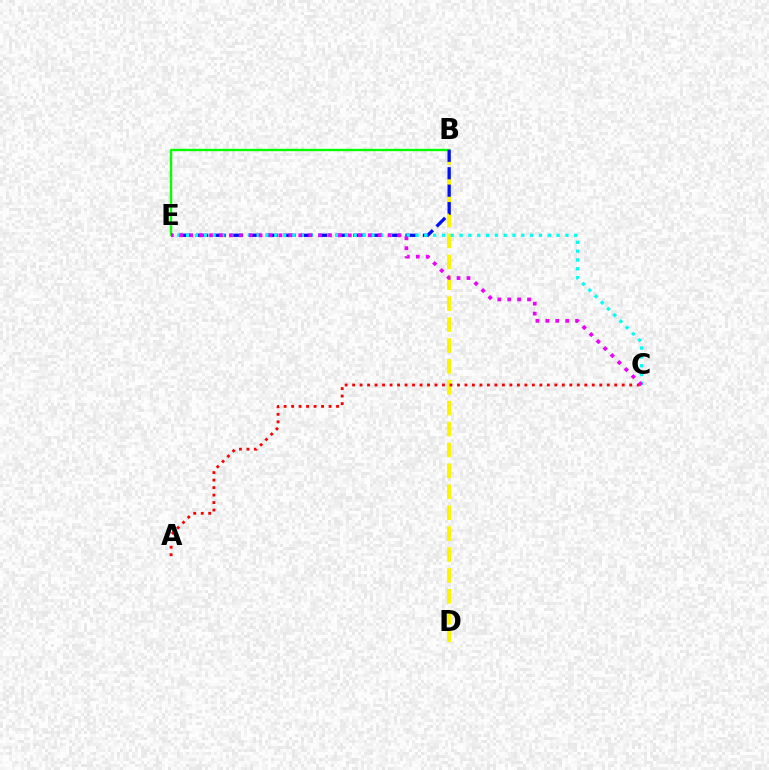{('B', 'D'): [{'color': '#fcf500', 'line_style': 'dashed', 'thickness': 2.84}], ('A', 'C'): [{'color': '#ff0000', 'line_style': 'dotted', 'thickness': 2.04}], ('B', 'E'): [{'color': '#08ff00', 'line_style': 'solid', 'thickness': 1.7}, {'color': '#0010ff', 'line_style': 'dashed', 'thickness': 2.37}], ('C', 'E'): [{'color': '#00fff6', 'line_style': 'dotted', 'thickness': 2.4}, {'color': '#ee00ff', 'line_style': 'dotted', 'thickness': 2.7}]}